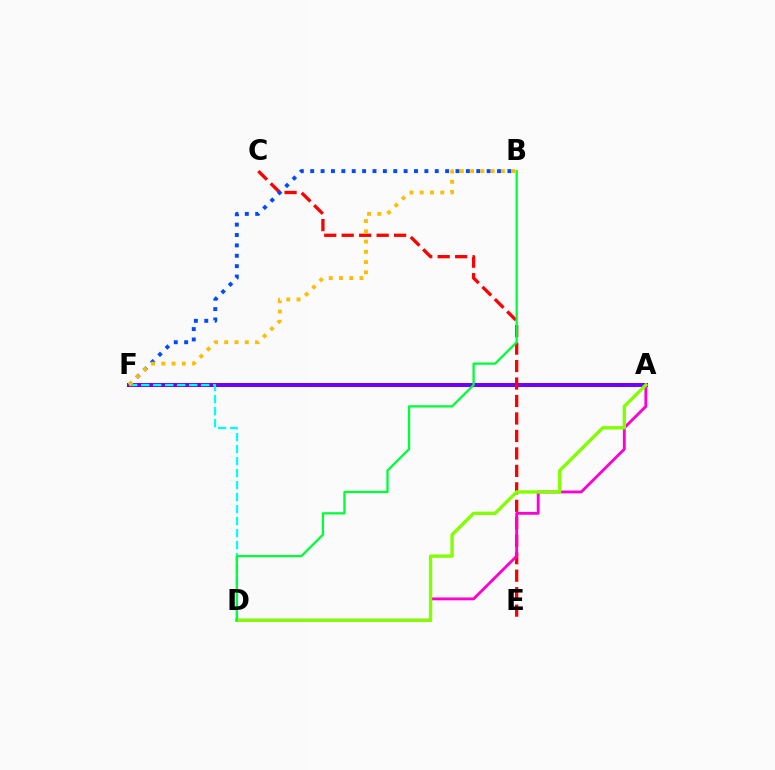{('A', 'F'): [{'color': '#7200ff', 'line_style': 'solid', 'thickness': 2.88}], ('C', 'E'): [{'color': '#ff0000', 'line_style': 'dashed', 'thickness': 2.37}], ('A', 'D'): [{'color': '#ff00cf', 'line_style': 'solid', 'thickness': 2.05}, {'color': '#84ff00', 'line_style': 'solid', 'thickness': 2.42}], ('D', 'F'): [{'color': '#00fff6', 'line_style': 'dashed', 'thickness': 1.63}], ('B', 'F'): [{'color': '#004bff', 'line_style': 'dotted', 'thickness': 2.82}, {'color': '#ffbd00', 'line_style': 'dotted', 'thickness': 2.79}], ('B', 'D'): [{'color': '#00ff39', 'line_style': 'solid', 'thickness': 1.64}]}